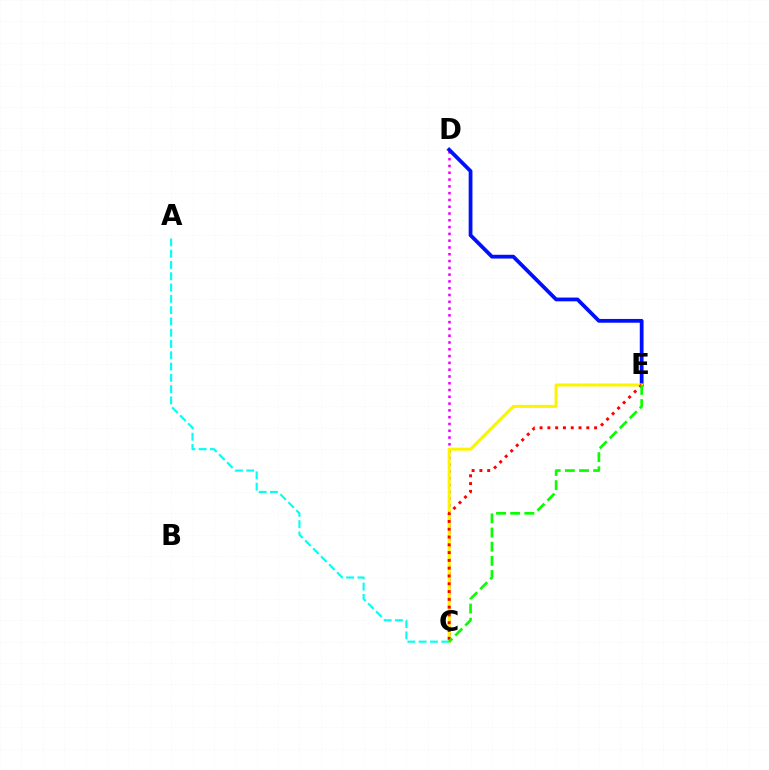{('C', 'D'): [{'color': '#ee00ff', 'line_style': 'dotted', 'thickness': 1.84}], ('D', 'E'): [{'color': '#0010ff', 'line_style': 'solid', 'thickness': 2.72}], ('C', 'E'): [{'color': '#fcf500', 'line_style': 'solid', 'thickness': 2.19}, {'color': '#ff0000', 'line_style': 'dotted', 'thickness': 2.12}, {'color': '#08ff00', 'line_style': 'dashed', 'thickness': 1.92}], ('A', 'C'): [{'color': '#00fff6', 'line_style': 'dashed', 'thickness': 1.53}]}